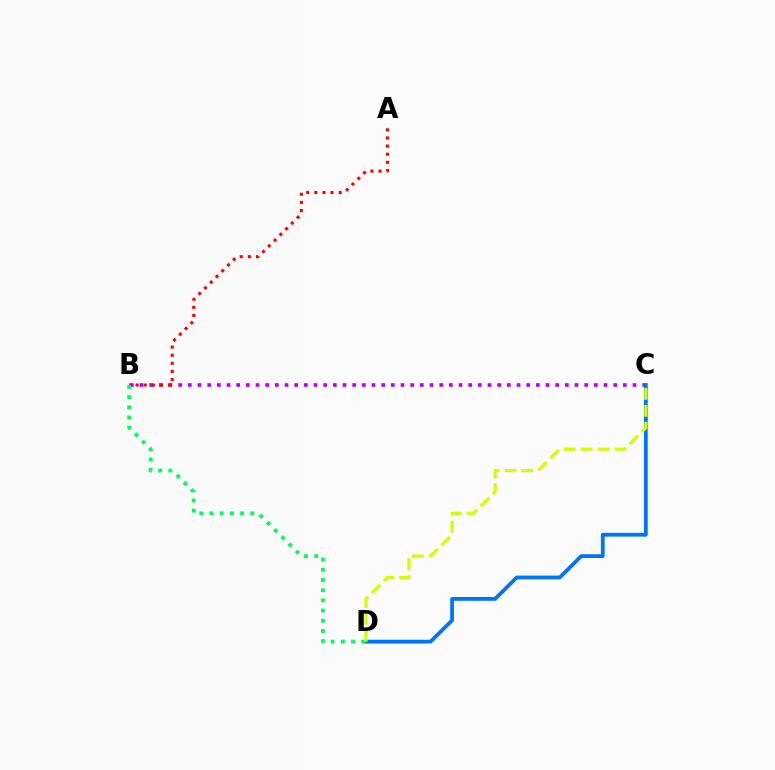{('B', 'C'): [{'color': '#b900ff', 'line_style': 'dotted', 'thickness': 2.63}], ('C', 'D'): [{'color': '#0074ff', 'line_style': 'solid', 'thickness': 2.73}, {'color': '#d1ff00', 'line_style': 'dashed', 'thickness': 2.31}], ('A', 'B'): [{'color': '#ff0000', 'line_style': 'dotted', 'thickness': 2.2}], ('B', 'D'): [{'color': '#00ff5c', 'line_style': 'dotted', 'thickness': 2.77}]}